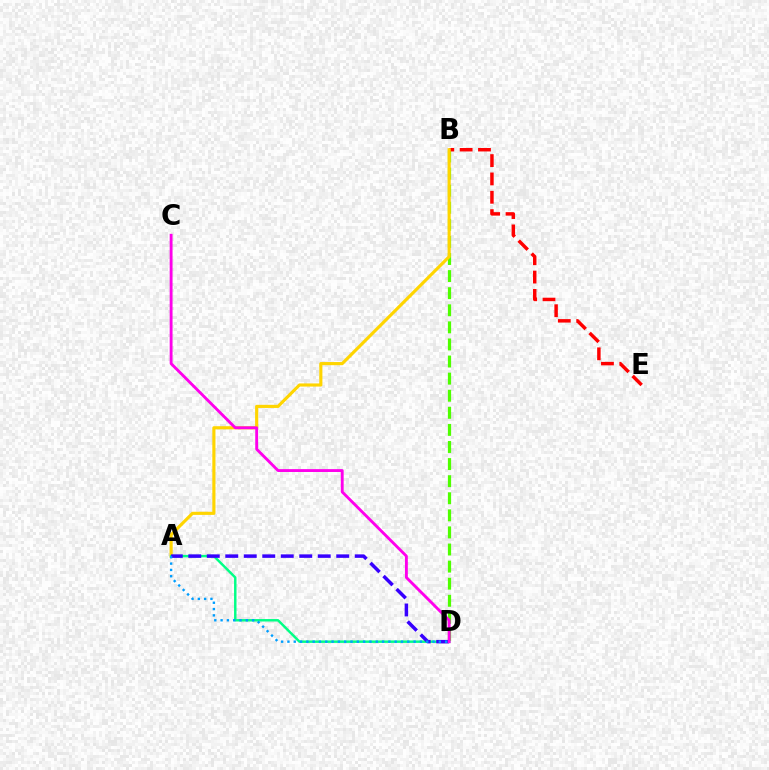{('B', 'D'): [{'color': '#4fff00', 'line_style': 'dashed', 'thickness': 2.32}], ('B', 'E'): [{'color': '#ff0000', 'line_style': 'dashed', 'thickness': 2.49}], ('A', 'B'): [{'color': '#ffd500', 'line_style': 'solid', 'thickness': 2.26}], ('A', 'D'): [{'color': '#00ff86', 'line_style': 'solid', 'thickness': 1.76}, {'color': '#3700ff', 'line_style': 'dashed', 'thickness': 2.51}, {'color': '#009eff', 'line_style': 'dotted', 'thickness': 1.71}], ('C', 'D'): [{'color': '#ff00ed', 'line_style': 'solid', 'thickness': 2.06}]}